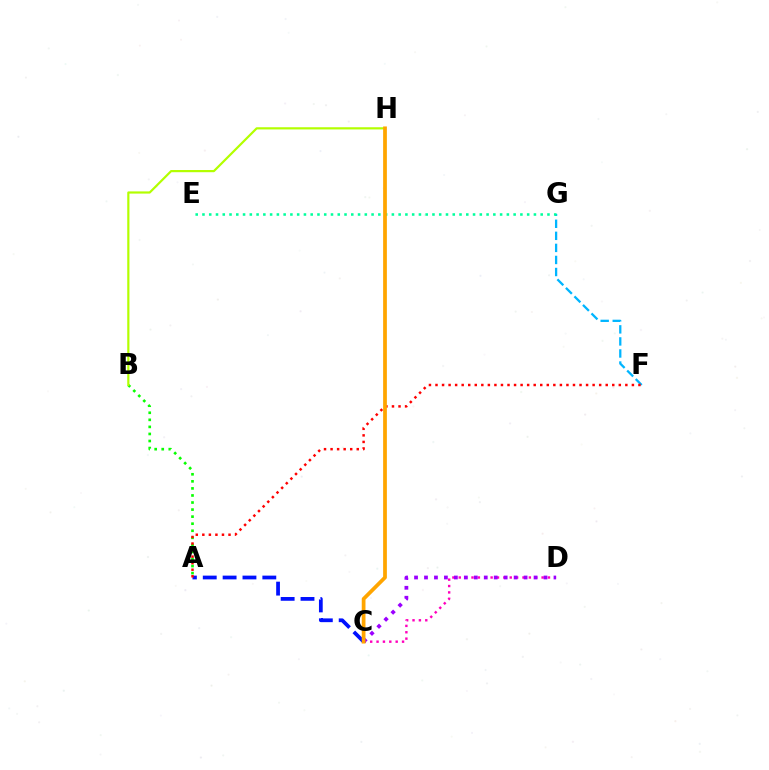{('A', 'B'): [{'color': '#08ff00', 'line_style': 'dotted', 'thickness': 1.92}], ('F', 'G'): [{'color': '#00b5ff', 'line_style': 'dashed', 'thickness': 1.64}], ('A', 'C'): [{'color': '#0010ff', 'line_style': 'dashed', 'thickness': 2.7}], ('E', 'G'): [{'color': '#00ff9d', 'line_style': 'dotted', 'thickness': 1.84}], ('C', 'D'): [{'color': '#ff00bd', 'line_style': 'dotted', 'thickness': 1.73}, {'color': '#9b00ff', 'line_style': 'dotted', 'thickness': 2.71}], ('A', 'F'): [{'color': '#ff0000', 'line_style': 'dotted', 'thickness': 1.78}], ('B', 'H'): [{'color': '#b3ff00', 'line_style': 'solid', 'thickness': 1.58}], ('C', 'H'): [{'color': '#ffa500', 'line_style': 'solid', 'thickness': 2.7}]}